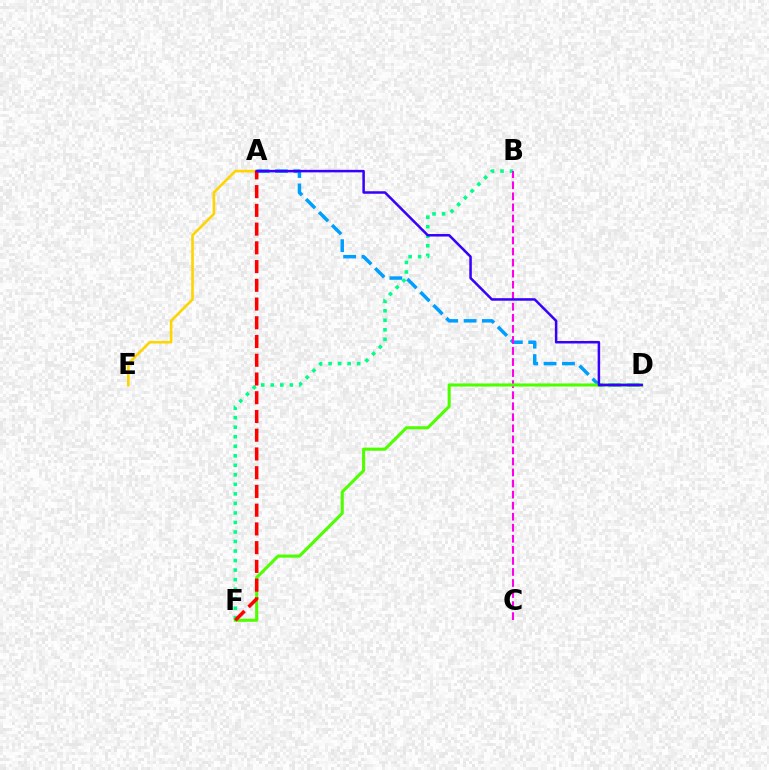{('B', 'F'): [{'color': '#00ff86', 'line_style': 'dotted', 'thickness': 2.59}], ('A', 'D'): [{'color': '#009eff', 'line_style': 'dashed', 'thickness': 2.5}, {'color': '#3700ff', 'line_style': 'solid', 'thickness': 1.81}], ('B', 'C'): [{'color': '#ff00ed', 'line_style': 'dashed', 'thickness': 1.5}], ('A', 'E'): [{'color': '#ffd500', 'line_style': 'solid', 'thickness': 1.89}], ('D', 'F'): [{'color': '#4fff00', 'line_style': 'solid', 'thickness': 2.23}], ('A', 'F'): [{'color': '#ff0000', 'line_style': 'dashed', 'thickness': 2.55}]}